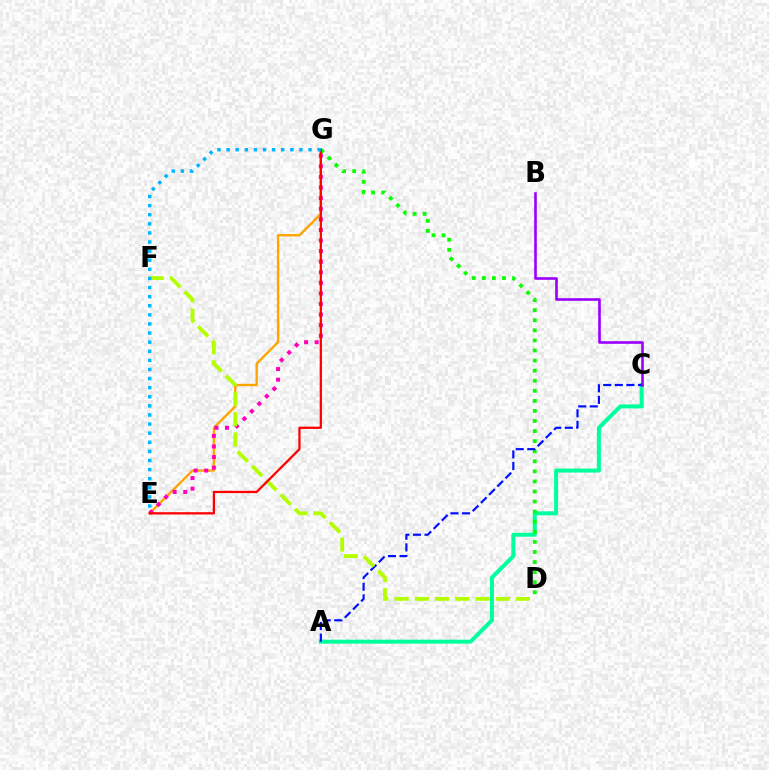{('A', 'C'): [{'color': '#00ff9d', 'line_style': 'solid', 'thickness': 2.88}, {'color': '#0010ff', 'line_style': 'dashed', 'thickness': 1.58}], ('B', 'C'): [{'color': '#9b00ff', 'line_style': 'solid', 'thickness': 1.89}], ('E', 'G'): [{'color': '#ffa500', 'line_style': 'solid', 'thickness': 1.71}, {'color': '#ff00bd', 'line_style': 'dotted', 'thickness': 2.88}, {'color': '#ff0000', 'line_style': 'solid', 'thickness': 1.63}, {'color': '#00b5ff', 'line_style': 'dotted', 'thickness': 2.47}], ('D', 'G'): [{'color': '#08ff00', 'line_style': 'dotted', 'thickness': 2.74}], ('D', 'F'): [{'color': '#b3ff00', 'line_style': 'dashed', 'thickness': 2.75}]}